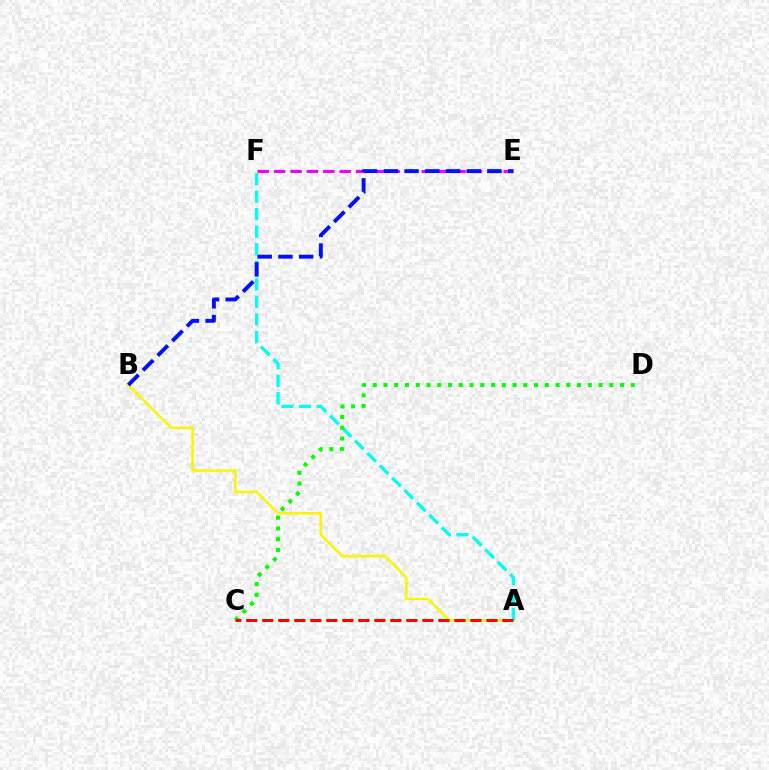{('A', 'B'): [{'color': '#fcf500', 'line_style': 'solid', 'thickness': 1.81}], ('A', 'F'): [{'color': '#00fff6', 'line_style': 'dashed', 'thickness': 2.38}], ('C', 'D'): [{'color': '#08ff00', 'line_style': 'dotted', 'thickness': 2.92}], ('E', 'F'): [{'color': '#ee00ff', 'line_style': 'dashed', 'thickness': 2.23}], ('A', 'C'): [{'color': '#ff0000', 'line_style': 'dashed', 'thickness': 2.17}], ('B', 'E'): [{'color': '#0010ff', 'line_style': 'dashed', 'thickness': 2.82}]}